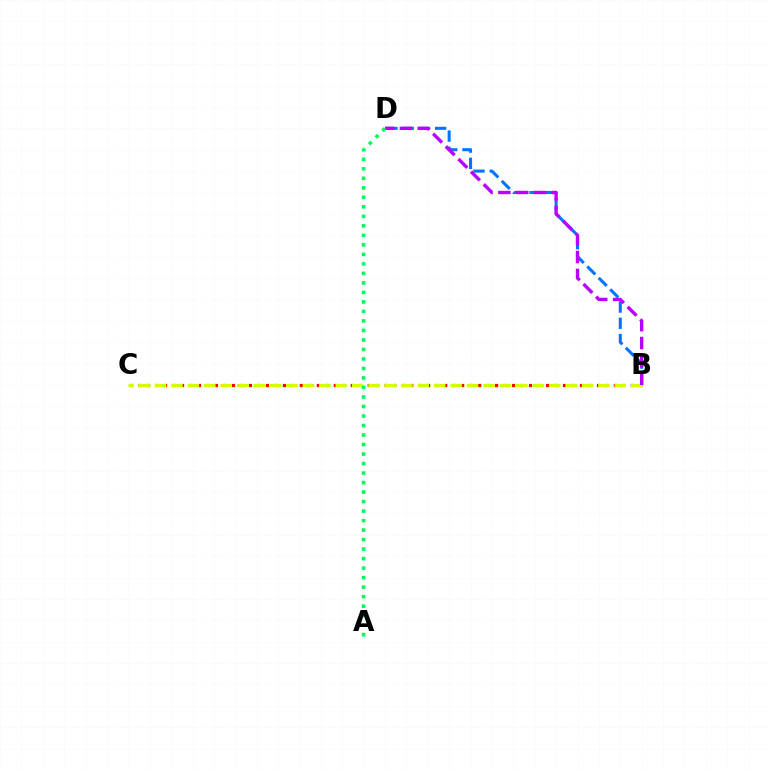{('B', 'C'): [{'color': '#ff0000', 'line_style': 'dotted', 'thickness': 2.31}, {'color': '#d1ff00', 'line_style': 'dashed', 'thickness': 2.23}], ('B', 'D'): [{'color': '#0074ff', 'line_style': 'dashed', 'thickness': 2.2}, {'color': '#b900ff', 'line_style': 'dashed', 'thickness': 2.43}], ('A', 'D'): [{'color': '#00ff5c', 'line_style': 'dotted', 'thickness': 2.58}]}